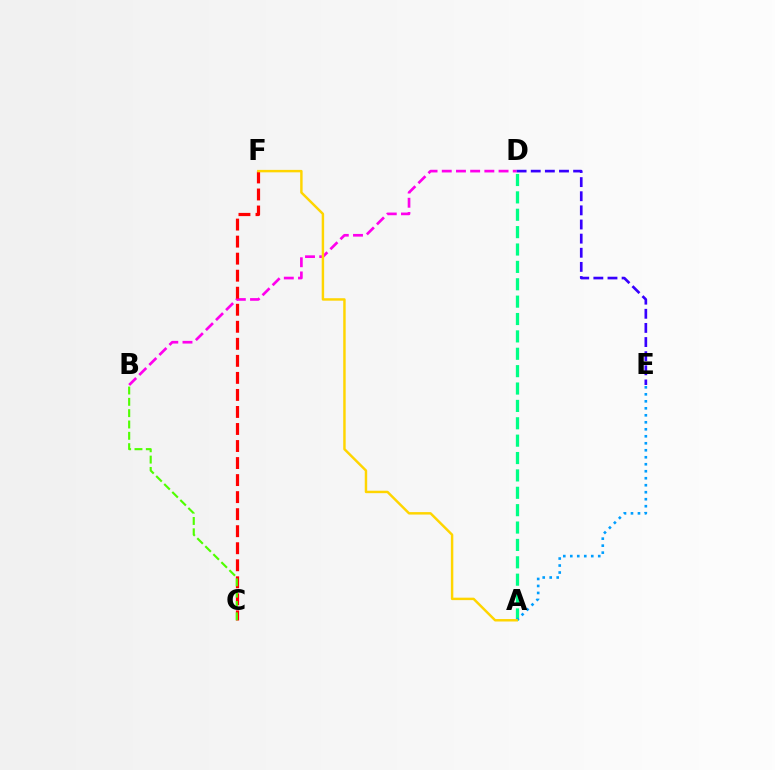{('B', 'D'): [{'color': '#ff00ed', 'line_style': 'dashed', 'thickness': 1.93}], ('C', 'F'): [{'color': '#ff0000', 'line_style': 'dashed', 'thickness': 2.31}], ('A', 'D'): [{'color': '#00ff86', 'line_style': 'dashed', 'thickness': 2.36}], ('B', 'C'): [{'color': '#4fff00', 'line_style': 'dashed', 'thickness': 1.54}], ('D', 'E'): [{'color': '#3700ff', 'line_style': 'dashed', 'thickness': 1.92}], ('A', 'E'): [{'color': '#009eff', 'line_style': 'dotted', 'thickness': 1.9}], ('A', 'F'): [{'color': '#ffd500', 'line_style': 'solid', 'thickness': 1.77}]}